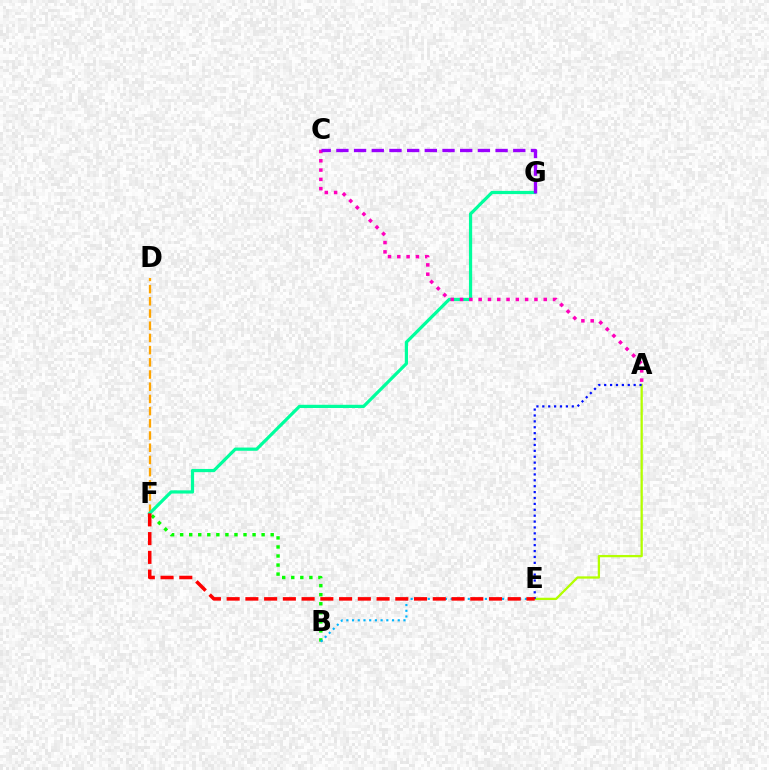{('D', 'F'): [{'color': '#ffa500', 'line_style': 'dashed', 'thickness': 1.66}], ('A', 'E'): [{'color': '#b3ff00', 'line_style': 'solid', 'thickness': 1.65}, {'color': '#0010ff', 'line_style': 'dotted', 'thickness': 1.6}], ('B', 'F'): [{'color': '#08ff00', 'line_style': 'dotted', 'thickness': 2.46}], ('F', 'G'): [{'color': '#00ff9d', 'line_style': 'solid', 'thickness': 2.31}], ('B', 'E'): [{'color': '#00b5ff', 'line_style': 'dotted', 'thickness': 1.55}], ('E', 'F'): [{'color': '#ff0000', 'line_style': 'dashed', 'thickness': 2.55}], ('A', 'C'): [{'color': '#ff00bd', 'line_style': 'dotted', 'thickness': 2.53}], ('C', 'G'): [{'color': '#9b00ff', 'line_style': 'dashed', 'thickness': 2.4}]}